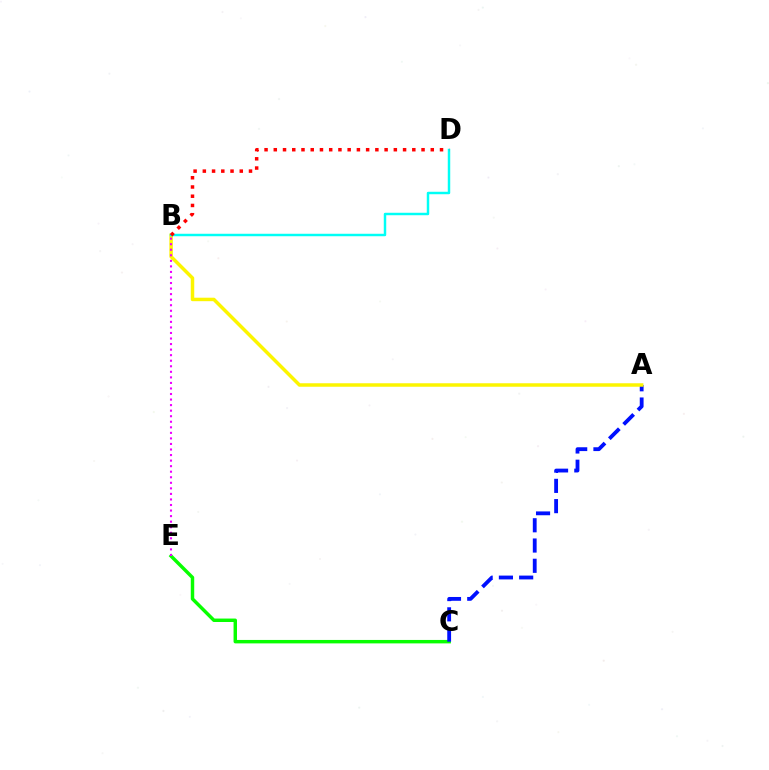{('C', 'E'): [{'color': '#08ff00', 'line_style': 'solid', 'thickness': 2.48}], ('A', 'C'): [{'color': '#0010ff', 'line_style': 'dashed', 'thickness': 2.75}], ('A', 'B'): [{'color': '#fcf500', 'line_style': 'solid', 'thickness': 2.51}], ('B', 'E'): [{'color': '#ee00ff', 'line_style': 'dotted', 'thickness': 1.51}], ('B', 'D'): [{'color': '#00fff6', 'line_style': 'solid', 'thickness': 1.77}, {'color': '#ff0000', 'line_style': 'dotted', 'thickness': 2.51}]}